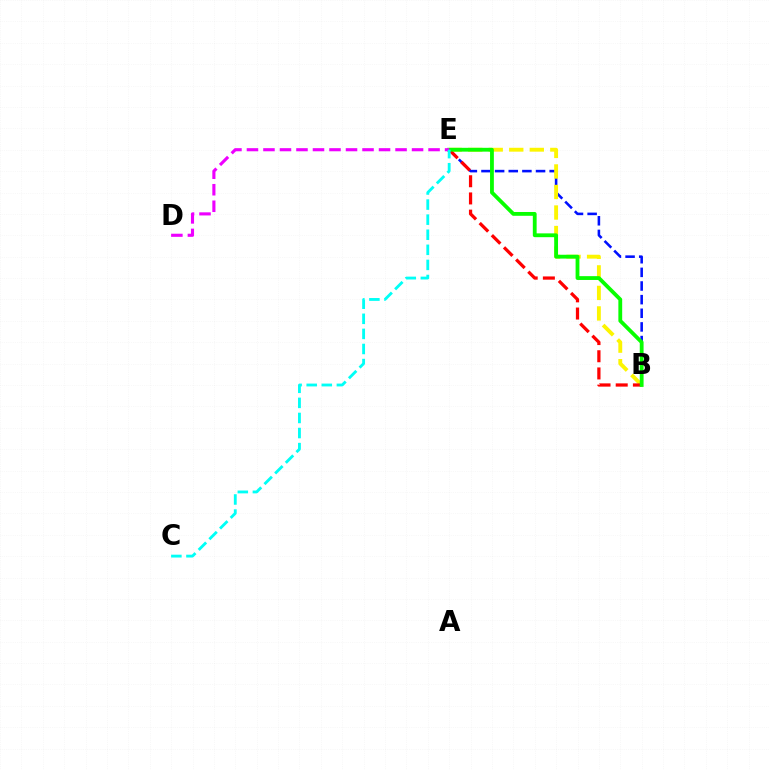{('B', 'E'): [{'color': '#0010ff', 'line_style': 'dashed', 'thickness': 1.85}, {'color': '#fcf500', 'line_style': 'dashed', 'thickness': 2.79}, {'color': '#ff0000', 'line_style': 'dashed', 'thickness': 2.34}, {'color': '#08ff00', 'line_style': 'solid', 'thickness': 2.74}], ('D', 'E'): [{'color': '#ee00ff', 'line_style': 'dashed', 'thickness': 2.24}], ('C', 'E'): [{'color': '#00fff6', 'line_style': 'dashed', 'thickness': 2.05}]}